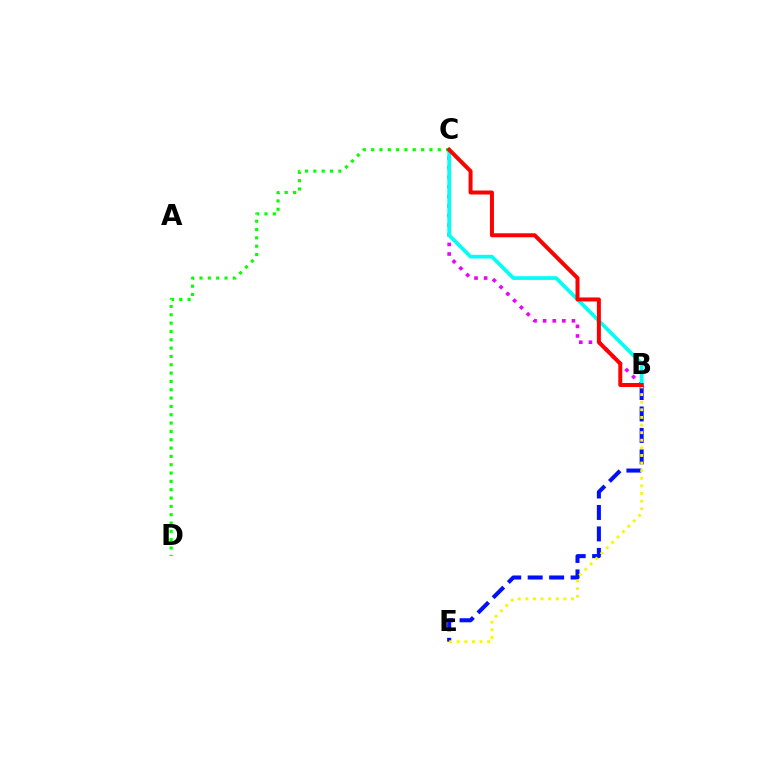{('B', 'E'): [{'color': '#0010ff', 'line_style': 'dashed', 'thickness': 2.92}, {'color': '#fcf500', 'line_style': 'dotted', 'thickness': 2.07}], ('B', 'C'): [{'color': '#ee00ff', 'line_style': 'dotted', 'thickness': 2.61}, {'color': '#00fff6', 'line_style': 'solid', 'thickness': 2.66}, {'color': '#ff0000', 'line_style': 'solid', 'thickness': 2.87}], ('C', 'D'): [{'color': '#08ff00', 'line_style': 'dotted', 'thickness': 2.26}]}